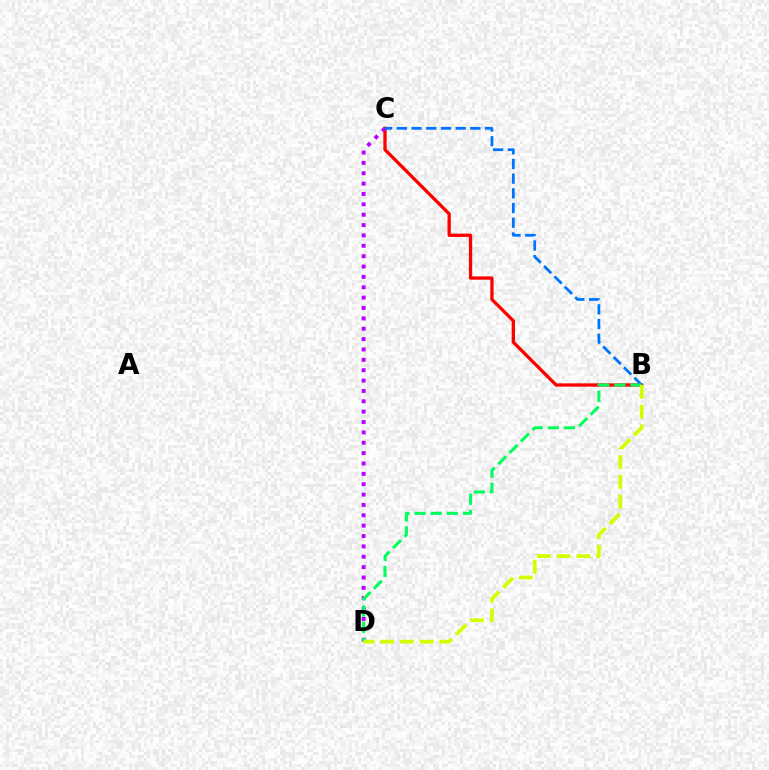{('B', 'C'): [{'color': '#ff0000', 'line_style': 'solid', 'thickness': 2.37}, {'color': '#0074ff', 'line_style': 'dashed', 'thickness': 2.0}], ('C', 'D'): [{'color': '#b900ff', 'line_style': 'dotted', 'thickness': 2.82}], ('B', 'D'): [{'color': '#00ff5c', 'line_style': 'dashed', 'thickness': 2.19}, {'color': '#d1ff00', 'line_style': 'dashed', 'thickness': 2.68}]}